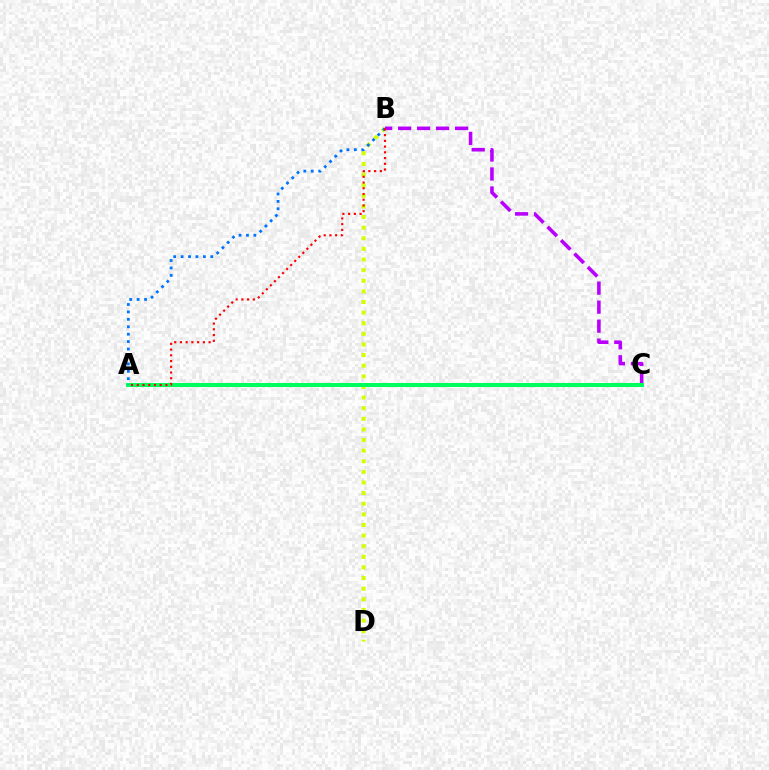{('B', 'C'): [{'color': '#b900ff', 'line_style': 'dashed', 'thickness': 2.58}], ('B', 'D'): [{'color': '#d1ff00', 'line_style': 'dotted', 'thickness': 2.88}], ('A', 'C'): [{'color': '#00ff5c', 'line_style': 'solid', 'thickness': 2.89}], ('A', 'B'): [{'color': '#0074ff', 'line_style': 'dotted', 'thickness': 2.02}, {'color': '#ff0000', 'line_style': 'dotted', 'thickness': 1.56}]}